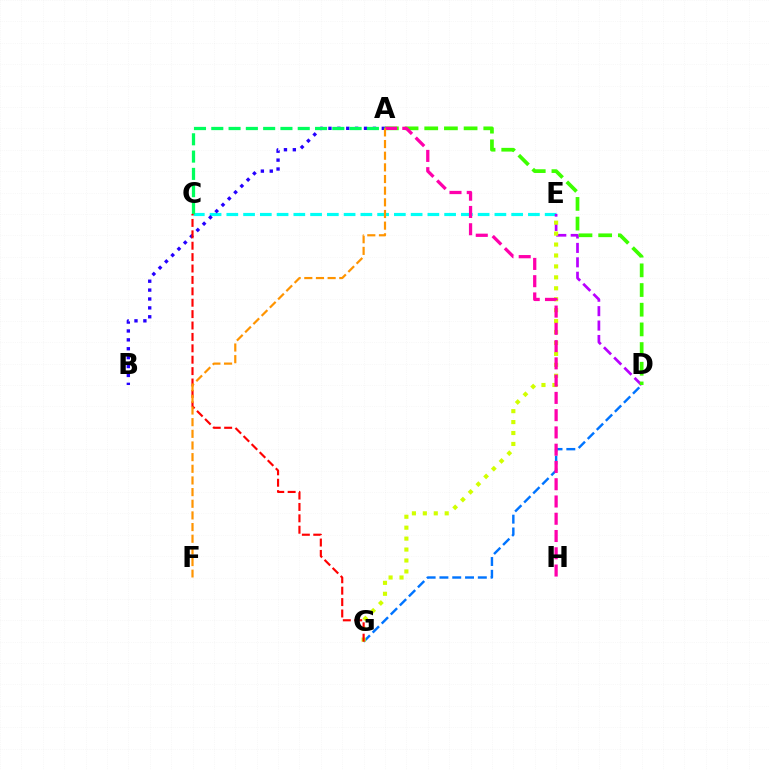{('C', 'E'): [{'color': '#00fff6', 'line_style': 'dashed', 'thickness': 2.28}], ('D', 'E'): [{'color': '#b900ff', 'line_style': 'dashed', 'thickness': 1.96}], ('D', 'G'): [{'color': '#0074ff', 'line_style': 'dashed', 'thickness': 1.74}], ('A', 'D'): [{'color': '#3dff00', 'line_style': 'dashed', 'thickness': 2.67}], ('E', 'G'): [{'color': '#d1ff00', 'line_style': 'dotted', 'thickness': 2.97}], ('A', 'B'): [{'color': '#2500ff', 'line_style': 'dotted', 'thickness': 2.42}], ('A', 'C'): [{'color': '#00ff5c', 'line_style': 'dashed', 'thickness': 2.35}], ('A', 'H'): [{'color': '#ff00ac', 'line_style': 'dashed', 'thickness': 2.35}], ('C', 'G'): [{'color': '#ff0000', 'line_style': 'dashed', 'thickness': 1.55}], ('A', 'F'): [{'color': '#ff9400', 'line_style': 'dashed', 'thickness': 1.58}]}